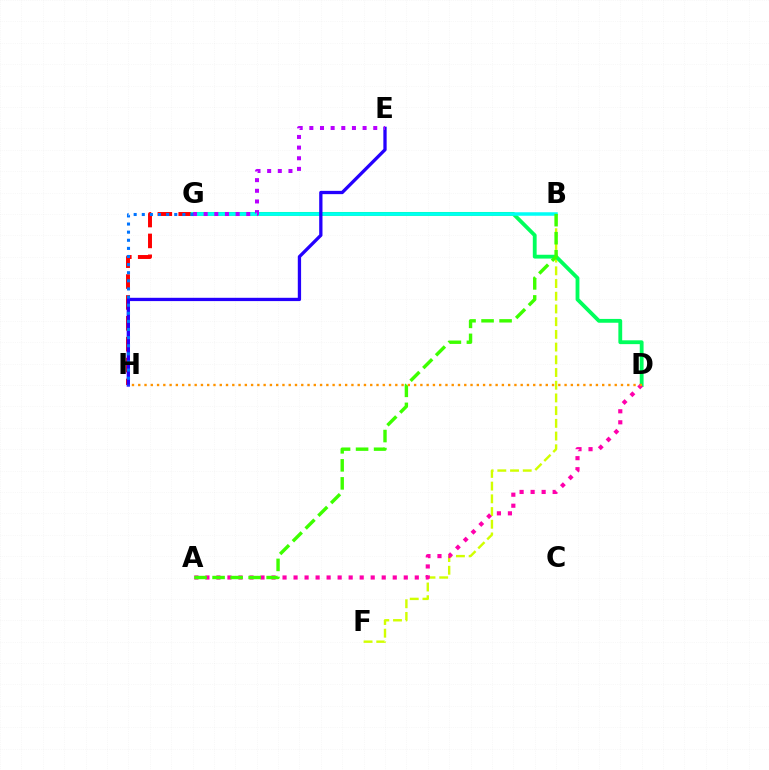{('G', 'H'): [{'color': '#ff0000', 'line_style': 'dashed', 'thickness': 2.84}, {'color': '#0074ff', 'line_style': 'dotted', 'thickness': 2.2}], ('B', 'F'): [{'color': '#d1ff00', 'line_style': 'dashed', 'thickness': 1.73}], ('D', 'G'): [{'color': '#00ff5c', 'line_style': 'solid', 'thickness': 2.75}], ('A', 'D'): [{'color': '#ff00ac', 'line_style': 'dotted', 'thickness': 2.99}], ('B', 'G'): [{'color': '#00fff6', 'line_style': 'solid', 'thickness': 2.53}], ('E', 'H'): [{'color': '#2500ff', 'line_style': 'solid', 'thickness': 2.37}], ('A', 'B'): [{'color': '#3dff00', 'line_style': 'dashed', 'thickness': 2.45}], ('E', 'G'): [{'color': '#b900ff', 'line_style': 'dotted', 'thickness': 2.89}], ('D', 'H'): [{'color': '#ff9400', 'line_style': 'dotted', 'thickness': 1.7}]}